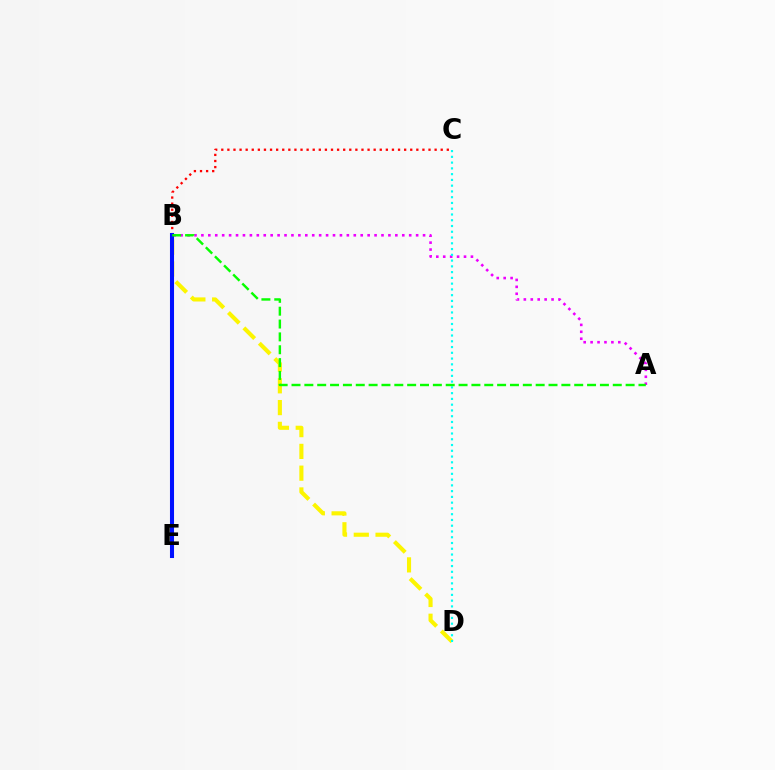{('B', 'D'): [{'color': '#fcf500', 'line_style': 'dashed', 'thickness': 2.96}], ('A', 'B'): [{'color': '#ee00ff', 'line_style': 'dotted', 'thickness': 1.88}, {'color': '#08ff00', 'line_style': 'dashed', 'thickness': 1.75}], ('B', 'C'): [{'color': '#ff0000', 'line_style': 'dotted', 'thickness': 1.66}], ('B', 'E'): [{'color': '#0010ff', 'line_style': 'solid', 'thickness': 2.93}], ('C', 'D'): [{'color': '#00fff6', 'line_style': 'dotted', 'thickness': 1.57}]}